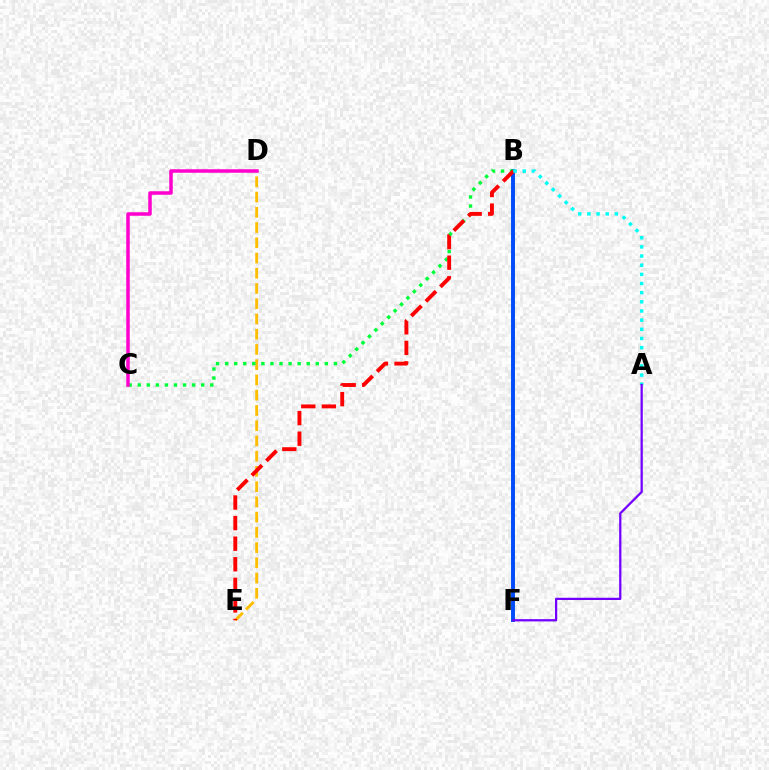{('B', 'F'): [{'color': '#84ff00', 'line_style': 'solid', 'thickness': 2.58}, {'color': '#004bff', 'line_style': 'solid', 'thickness': 2.82}], ('D', 'E'): [{'color': '#ffbd00', 'line_style': 'dashed', 'thickness': 2.07}], ('B', 'C'): [{'color': '#00ff39', 'line_style': 'dotted', 'thickness': 2.46}], ('B', 'E'): [{'color': '#ff0000', 'line_style': 'dashed', 'thickness': 2.8}], ('A', 'B'): [{'color': '#00fff6', 'line_style': 'dotted', 'thickness': 2.49}], ('C', 'D'): [{'color': '#ff00cf', 'line_style': 'solid', 'thickness': 2.53}], ('A', 'F'): [{'color': '#7200ff', 'line_style': 'solid', 'thickness': 1.62}]}